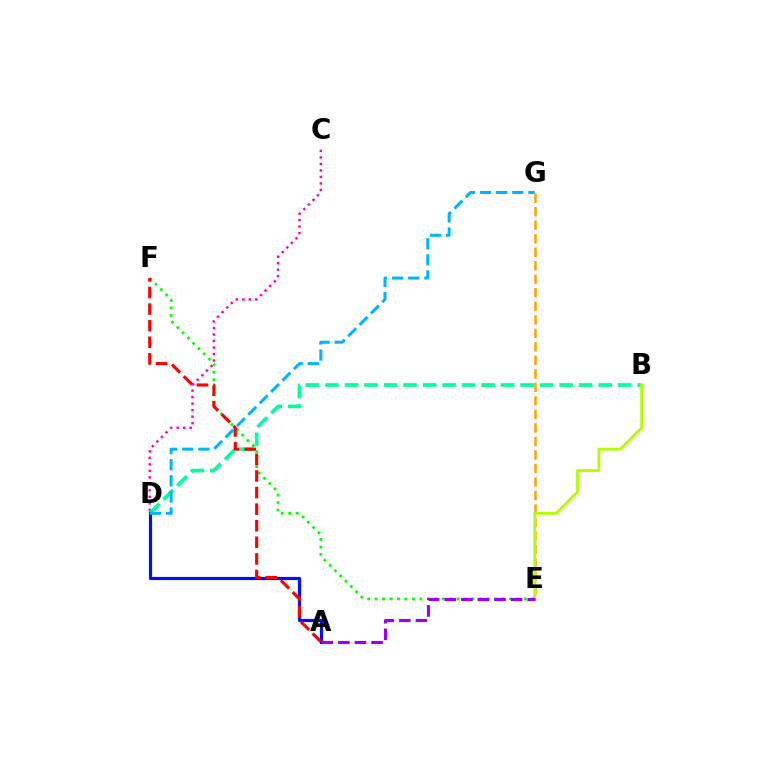{('C', 'D'): [{'color': '#ff00bd', 'line_style': 'dotted', 'thickness': 1.77}], ('B', 'D'): [{'color': '#00ff9d', 'line_style': 'dashed', 'thickness': 2.65}], ('E', 'F'): [{'color': '#08ff00', 'line_style': 'dotted', 'thickness': 2.03}], ('A', 'D'): [{'color': '#0010ff', 'line_style': 'solid', 'thickness': 2.29}], ('E', 'G'): [{'color': '#ffa500', 'line_style': 'dashed', 'thickness': 1.84}], ('A', 'F'): [{'color': '#ff0000', 'line_style': 'dashed', 'thickness': 2.25}], ('B', 'E'): [{'color': '#b3ff00', 'line_style': 'solid', 'thickness': 2.05}], ('A', 'E'): [{'color': '#9b00ff', 'line_style': 'dashed', 'thickness': 2.25}], ('D', 'G'): [{'color': '#00b5ff', 'line_style': 'dashed', 'thickness': 2.19}]}